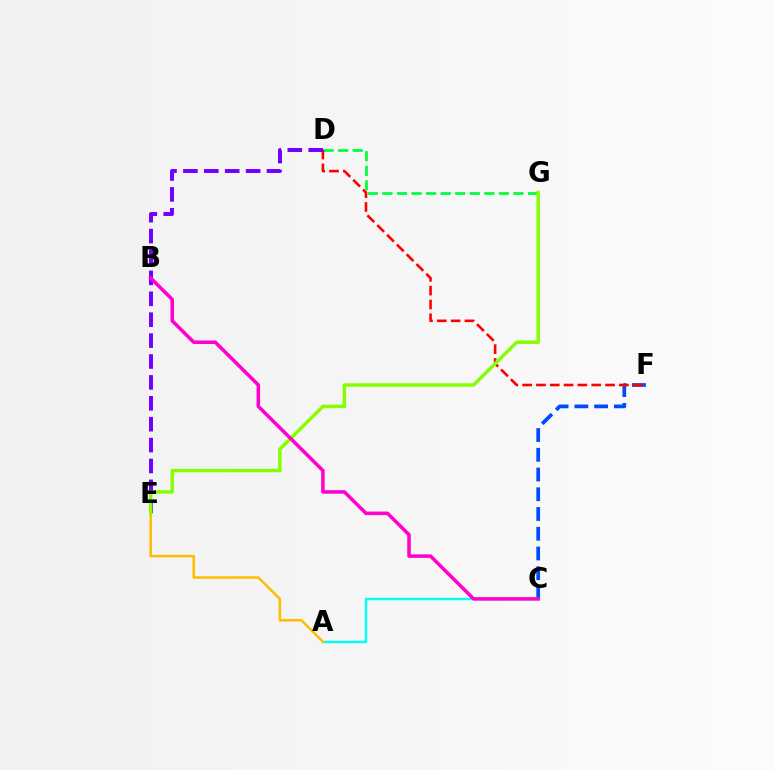{('D', 'G'): [{'color': '#00ff39', 'line_style': 'dashed', 'thickness': 1.98}], ('A', 'C'): [{'color': '#00fff6', 'line_style': 'solid', 'thickness': 1.74}], ('C', 'F'): [{'color': '#004bff', 'line_style': 'dashed', 'thickness': 2.68}], ('D', 'F'): [{'color': '#ff0000', 'line_style': 'dashed', 'thickness': 1.88}], ('A', 'E'): [{'color': '#ffbd00', 'line_style': 'solid', 'thickness': 1.8}], ('D', 'E'): [{'color': '#7200ff', 'line_style': 'dashed', 'thickness': 2.84}], ('E', 'G'): [{'color': '#84ff00', 'line_style': 'solid', 'thickness': 2.48}], ('B', 'C'): [{'color': '#ff00cf', 'line_style': 'solid', 'thickness': 2.54}]}